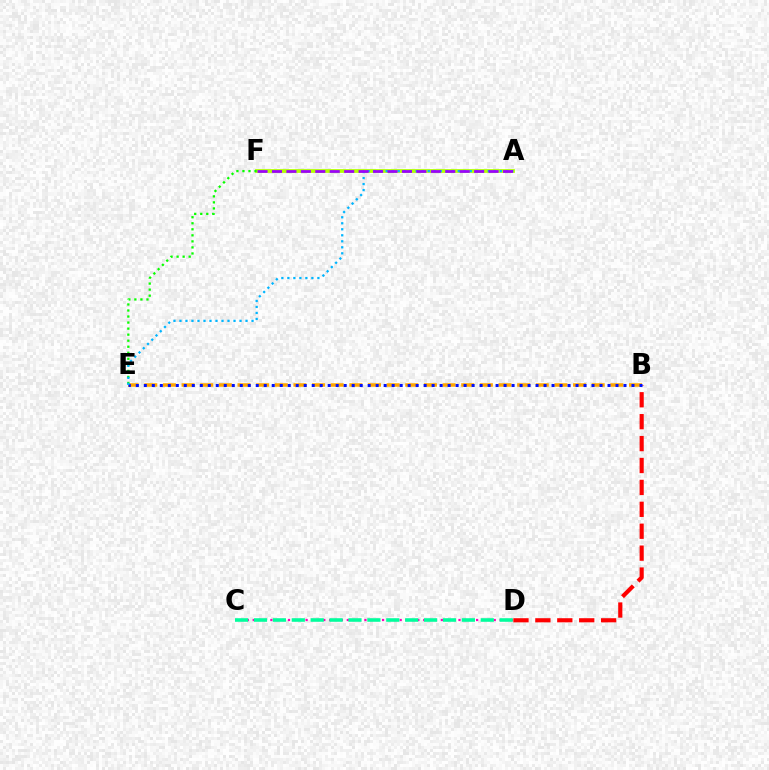{('B', 'D'): [{'color': '#ff0000', 'line_style': 'dashed', 'thickness': 2.98}], ('B', 'E'): [{'color': '#ffa500', 'line_style': 'dashed', 'thickness': 2.53}, {'color': '#0010ff', 'line_style': 'dotted', 'thickness': 2.17}], ('C', 'D'): [{'color': '#ff00bd', 'line_style': 'dotted', 'thickness': 1.6}, {'color': '#00ff9d', 'line_style': 'dashed', 'thickness': 2.57}], ('A', 'F'): [{'color': '#b3ff00', 'line_style': 'solid', 'thickness': 2.72}, {'color': '#9b00ff', 'line_style': 'dashed', 'thickness': 1.96}], ('E', 'F'): [{'color': '#08ff00', 'line_style': 'dotted', 'thickness': 1.64}], ('A', 'E'): [{'color': '#00b5ff', 'line_style': 'dotted', 'thickness': 1.63}]}